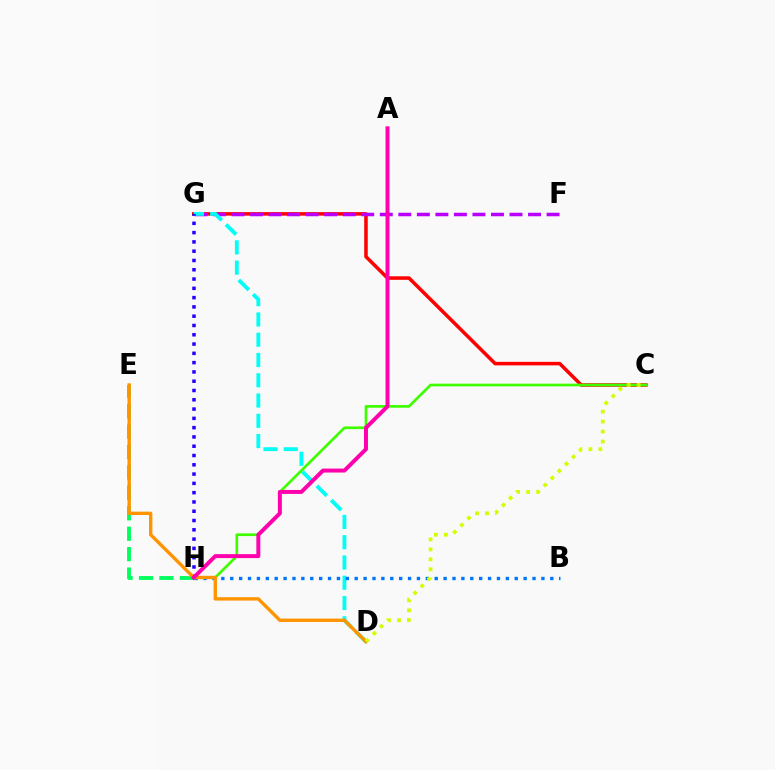{('C', 'G'): [{'color': '#ff0000', 'line_style': 'solid', 'thickness': 2.54}], ('C', 'H'): [{'color': '#3dff00', 'line_style': 'solid', 'thickness': 1.94}], ('E', 'H'): [{'color': '#00ff5c', 'line_style': 'dashed', 'thickness': 2.78}], ('F', 'G'): [{'color': '#b900ff', 'line_style': 'dashed', 'thickness': 2.52}], ('D', 'G'): [{'color': '#00fff6', 'line_style': 'dashed', 'thickness': 2.75}], ('B', 'H'): [{'color': '#0074ff', 'line_style': 'dotted', 'thickness': 2.42}], ('G', 'H'): [{'color': '#2500ff', 'line_style': 'dotted', 'thickness': 2.52}], ('D', 'E'): [{'color': '#ff9400', 'line_style': 'solid', 'thickness': 2.44}], ('C', 'D'): [{'color': '#d1ff00', 'line_style': 'dotted', 'thickness': 2.71}], ('A', 'H'): [{'color': '#ff00ac', 'line_style': 'solid', 'thickness': 2.85}]}